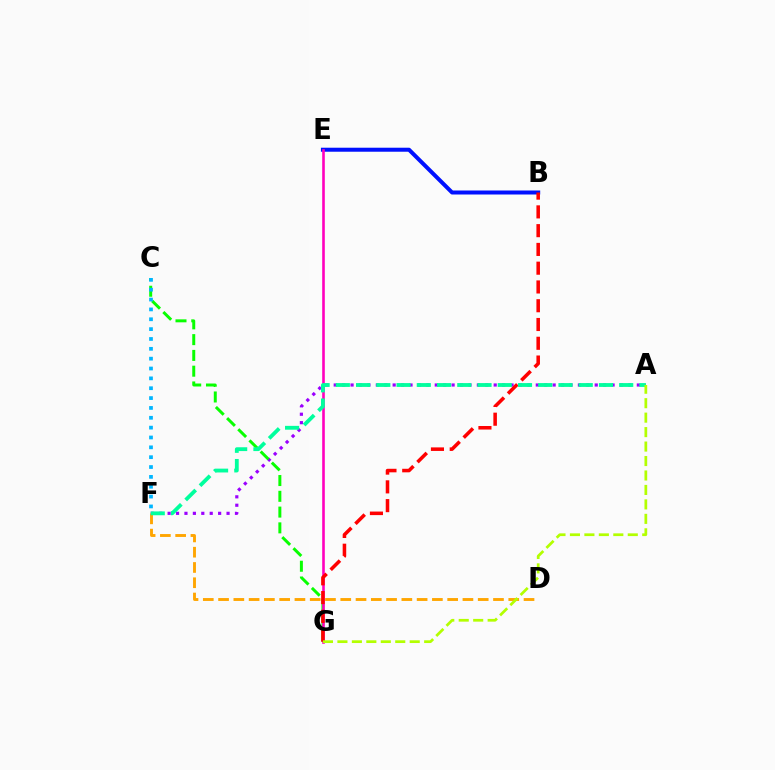{('A', 'F'): [{'color': '#9b00ff', 'line_style': 'dotted', 'thickness': 2.29}, {'color': '#00ff9d', 'line_style': 'dashed', 'thickness': 2.75}], ('C', 'G'): [{'color': '#08ff00', 'line_style': 'dashed', 'thickness': 2.14}], ('D', 'F'): [{'color': '#ffa500', 'line_style': 'dashed', 'thickness': 2.07}], ('B', 'E'): [{'color': '#0010ff', 'line_style': 'solid', 'thickness': 2.89}], ('E', 'G'): [{'color': '#ff00bd', 'line_style': 'solid', 'thickness': 1.88}], ('B', 'G'): [{'color': '#ff0000', 'line_style': 'dashed', 'thickness': 2.55}], ('C', 'F'): [{'color': '#00b5ff', 'line_style': 'dotted', 'thickness': 2.68}], ('A', 'G'): [{'color': '#b3ff00', 'line_style': 'dashed', 'thickness': 1.96}]}